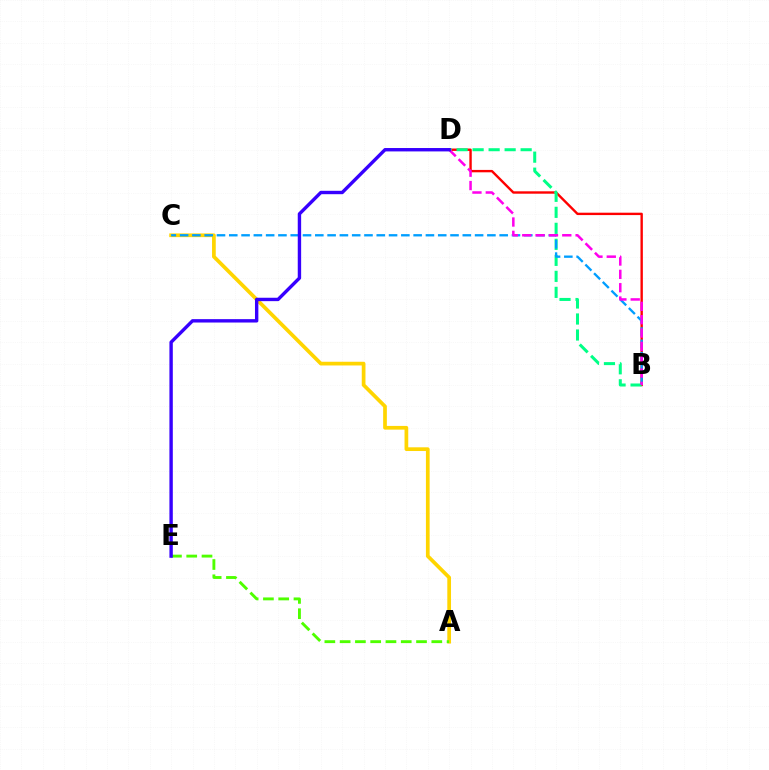{('B', 'D'): [{'color': '#ff0000', 'line_style': 'solid', 'thickness': 1.72}, {'color': '#00ff86', 'line_style': 'dashed', 'thickness': 2.17}, {'color': '#ff00ed', 'line_style': 'dashed', 'thickness': 1.81}], ('A', 'C'): [{'color': '#ffd500', 'line_style': 'solid', 'thickness': 2.67}], ('B', 'C'): [{'color': '#009eff', 'line_style': 'dashed', 'thickness': 1.67}], ('A', 'E'): [{'color': '#4fff00', 'line_style': 'dashed', 'thickness': 2.08}], ('D', 'E'): [{'color': '#3700ff', 'line_style': 'solid', 'thickness': 2.44}]}